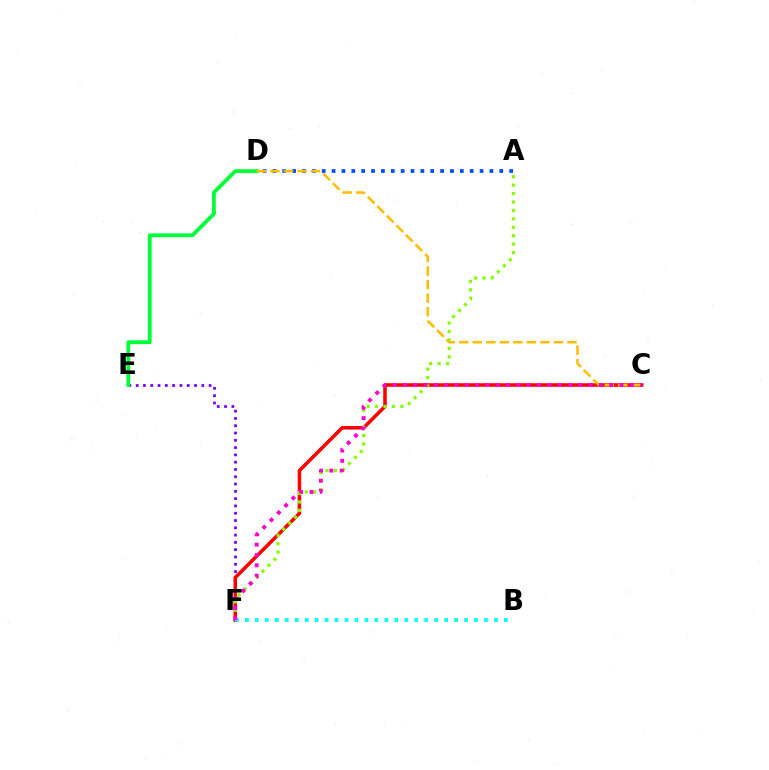{('E', 'F'): [{'color': '#7200ff', 'line_style': 'dotted', 'thickness': 1.98}], ('A', 'D'): [{'color': '#004bff', 'line_style': 'dotted', 'thickness': 2.68}], ('C', 'F'): [{'color': '#ff0000', 'line_style': 'solid', 'thickness': 2.55}, {'color': '#ff00cf', 'line_style': 'dotted', 'thickness': 2.8}], ('D', 'E'): [{'color': '#00ff39', 'line_style': 'solid', 'thickness': 2.76}], ('A', 'F'): [{'color': '#84ff00', 'line_style': 'dotted', 'thickness': 2.29}], ('B', 'F'): [{'color': '#00fff6', 'line_style': 'dotted', 'thickness': 2.71}], ('C', 'D'): [{'color': '#ffbd00', 'line_style': 'dashed', 'thickness': 1.84}]}